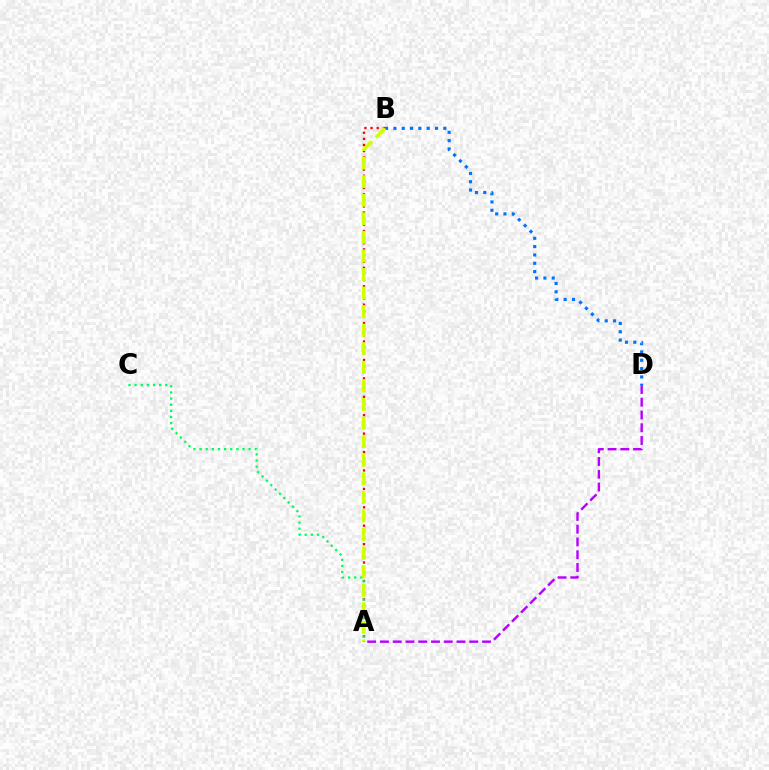{('A', 'B'): [{'color': '#ff0000', 'line_style': 'dotted', 'thickness': 1.67}, {'color': '#d1ff00', 'line_style': 'dashed', 'thickness': 2.52}], ('B', 'D'): [{'color': '#0074ff', 'line_style': 'dotted', 'thickness': 2.26}], ('A', 'C'): [{'color': '#00ff5c', 'line_style': 'dotted', 'thickness': 1.67}], ('A', 'D'): [{'color': '#b900ff', 'line_style': 'dashed', 'thickness': 1.73}]}